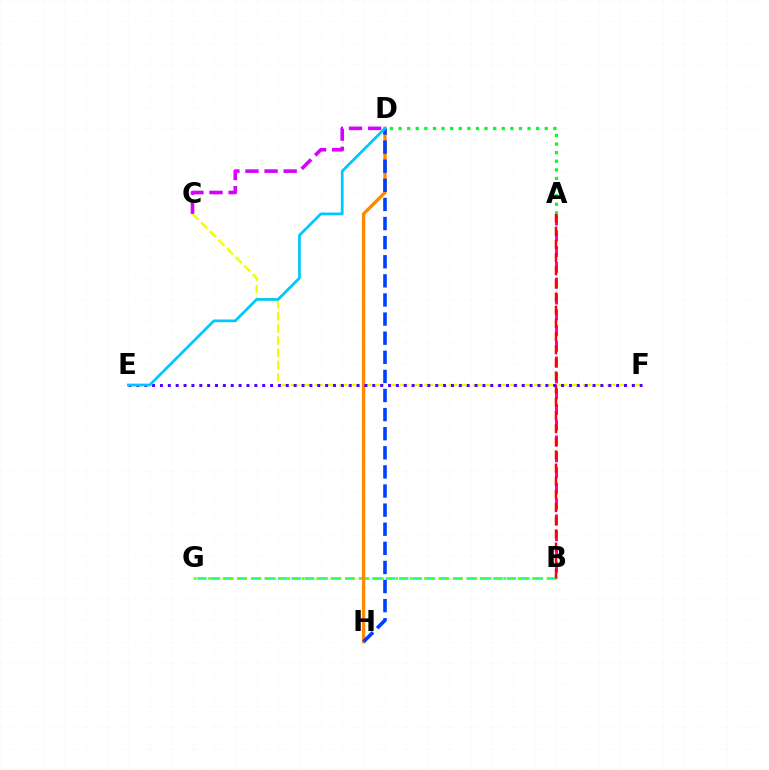{('B', 'G'): [{'color': '#00ffaf', 'line_style': 'dashed', 'thickness': 1.83}, {'color': '#66ff00', 'line_style': 'dotted', 'thickness': 1.96}], ('C', 'F'): [{'color': '#eeff00', 'line_style': 'dashed', 'thickness': 1.65}], ('A', 'D'): [{'color': '#00ff27', 'line_style': 'dotted', 'thickness': 2.34}], ('D', 'H'): [{'color': '#ff8800', 'line_style': 'solid', 'thickness': 2.41}, {'color': '#003fff', 'line_style': 'dashed', 'thickness': 2.6}], ('A', 'B'): [{'color': '#ff00a0', 'line_style': 'dashed', 'thickness': 2.14}, {'color': '#ff0000', 'line_style': 'dashed', 'thickness': 1.79}], ('C', 'D'): [{'color': '#d600ff', 'line_style': 'dashed', 'thickness': 2.6}], ('E', 'F'): [{'color': '#4f00ff', 'line_style': 'dotted', 'thickness': 2.14}], ('D', 'E'): [{'color': '#00c7ff', 'line_style': 'solid', 'thickness': 1.97}]}